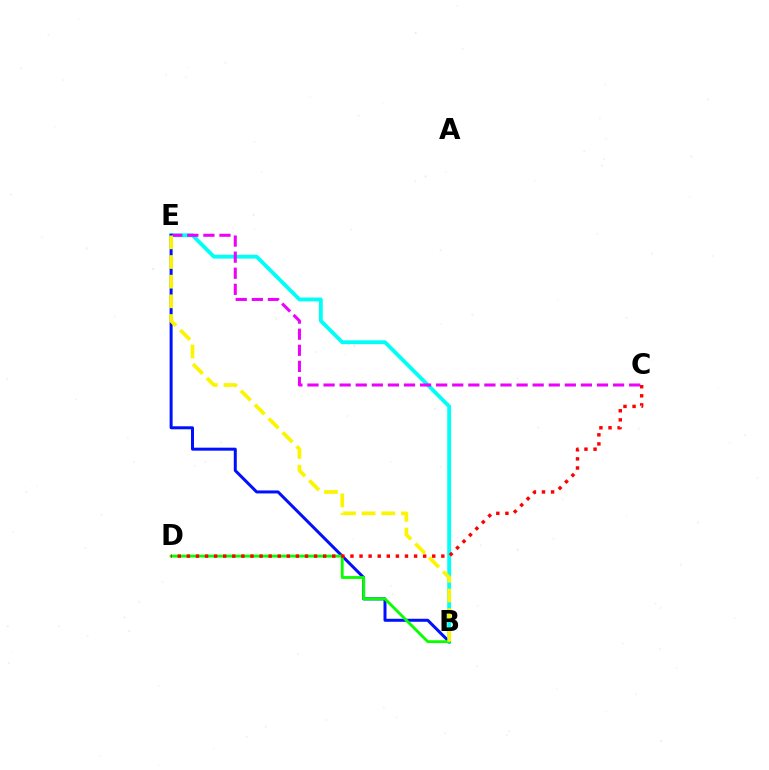{('B', 'E'): [{'color': '#00fff6', 'line_style': 'solid', 'thickness': 2.76}, {'color': '#0010ff', 'line_style': 'solid', 'thickness': 2.16}, {'color': '#fcf500', 'line_style': 'dashed', 'thickness': 2.67}], ('C', 'E'): [{'color': '#ee00ff', 'line_style': 'dashed', 'thickness': 2.19}], ('B', 'D'): [{'color': '#08ff00', 'line_style': 'solid', 'thickness': 2.05}], ('C', 'D'): [{'color': '#ff0000', 'line_style': 'dotted', 'thickness': 2.47}]}